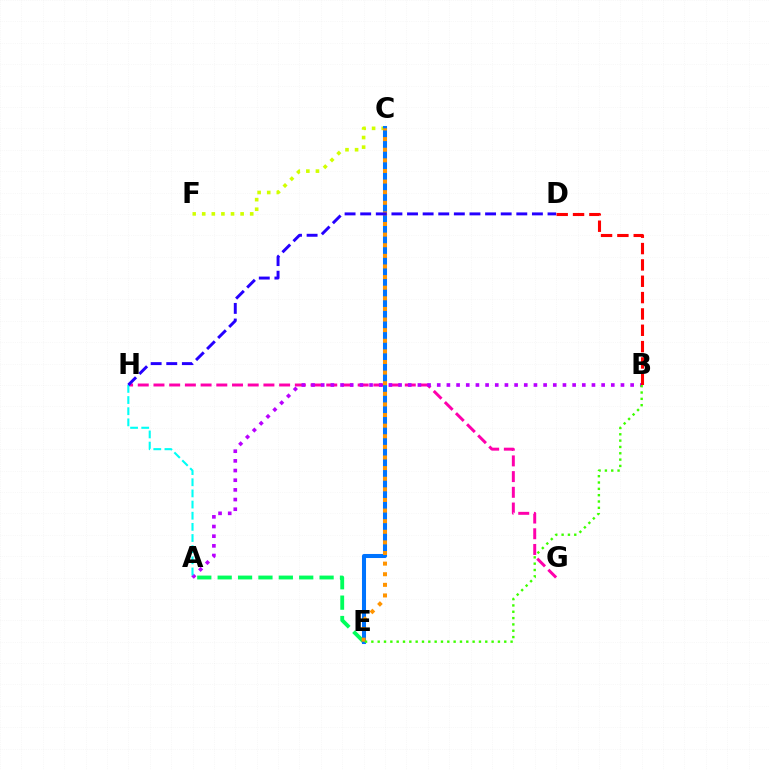{('G', 'H'): [{'color': '#ff00ac', 'line_style': 'dashed', 'thickness': 2.13}], ('A', 'B'): [{'color': '#b900ff', 'line_style': 'dotted', 'thickness': 2.63}], ('A', 'H'): [{'color': '#00fff6', 'line_style': 'dashed', 'thickness': 1.52}], ('C', 'F'): [{'color': '#d1ff00', 'line_style': 'dotted', 'thickness': 2.61}], ('A', 'E'): [{'color': '#00ff5c', 'line_style': 'dashed', 'thickness': 2.77}], ('C', 'E'): [{'color': '#0074ff', 'line_style': 'solid', 'thickness': 2.91}, {'color': '#ff9400', 'line_style': 'dotted', 'thickness': 2.88}], ('B', 'D'): [{'color': '#ff0000', 'line_style': 'dashed', 'thickness': 2.22}], ('D', 'H'): [{'color': '#2500ff', 'line_style': 'dashed', 'thickness': 2.12}], ('B', 'E'): [{'color': '#3dff00', 'line_style': 'dotted', 'thickness': 1.72}]}